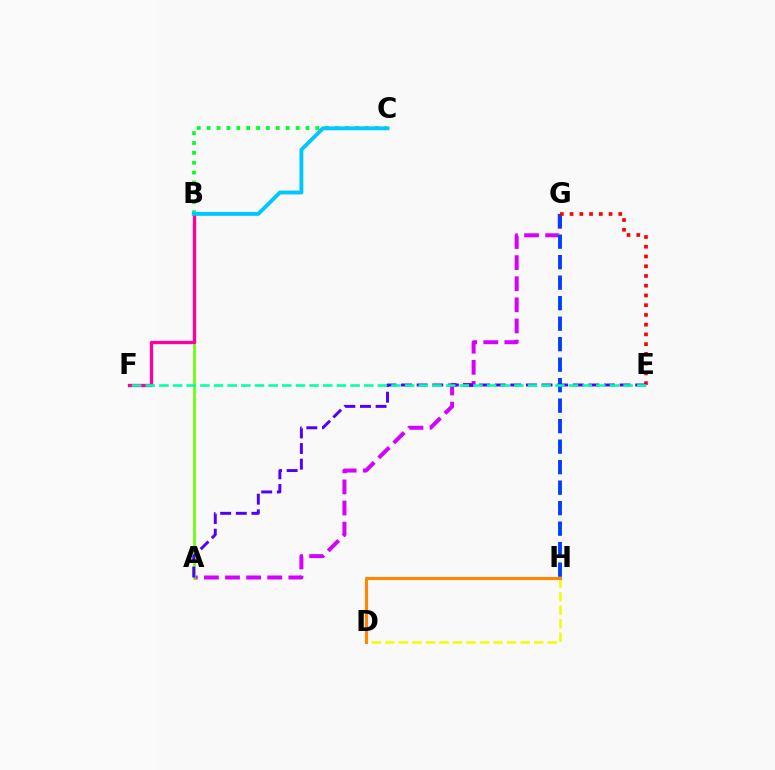{('A', 'G'): [{'color': '#d600ff', 'line_style': 'dashed', 'thickness': 2.87}], ('A', 'B'): [{'color': '#66ff00', 'line_style': 'solid', 'thickness': 1.88}], ('G', 'H'): [{'color': '#003fff', 'line_style': 'dashed', 'thickness': 2.78}], ('B', 'C'): [{'color': '#00ff27', 'line_style': 'dotted', 'thickness': 2.68}, {'color': '#00c7ff', 'line_style': 'solid', 'thickness': 2.8}], ('D', 'H'): [{'color': '#eeff00', 'line_style': 'dashed', 'thickness': 1.84}, {'color': '#ff8800', 'line_style': 'solid', 'thickness': 2.26}], ('E', 'G'): [{'color': '#ff0000', 'line_style': 'dotted', 'thickness': 2.65}], ('B', 'F'): [{'color': '#ff00a0', 'line_style': 'solid', 'thickness': 2.4}], ('A', 'E'): [{'color': '#4f00ff', 'line_style': 'dashed', 'thickness': 2.12}], ('E', 'F'): [{'color': '#00ffaf', 'line_style': 'dashed', 'thickness': 1.85}]}